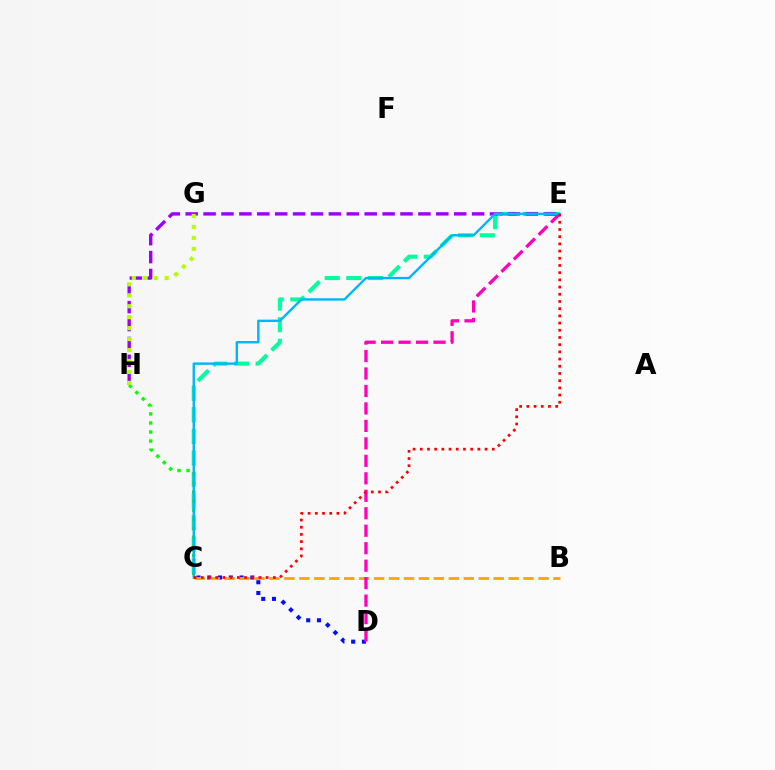{('C', 'E'): [{'color': '#00ff9d', 'line_style': 'dashed', 'thickness': 2.93}, {'color': '#00b5ff', 'line_style': 'solid', 'thickness': 1.72}, {'color': '#ff0000', 'line_style': 'dotted', 'thickness': 1.96}], ('C', 'D'): [{'color': '#0010ff', 'line_style': 'dotted', 'thickness': 2.92}], ('C', 'H'): [{'color': '#08ff00', 'line_style': 'dotted', 'thickness': 2.46}], ('E', 'H'): [{'color': '#9b00ff', 'line_style': 'dashed', 'thickness': 2.43}], ('B', 'C'): [{'color': '#ffa500', 'line_style': 'dashed', 'thickness': 2.03}], ('G', 'H'): [{'color': '#b3ff00', 'line_style': 'dotted', 'thickness': 2.97}], ('D', 'E'): [{'color': '#ff00bd', 'line_style': 'dashed', 'thickness': 2.37}]}